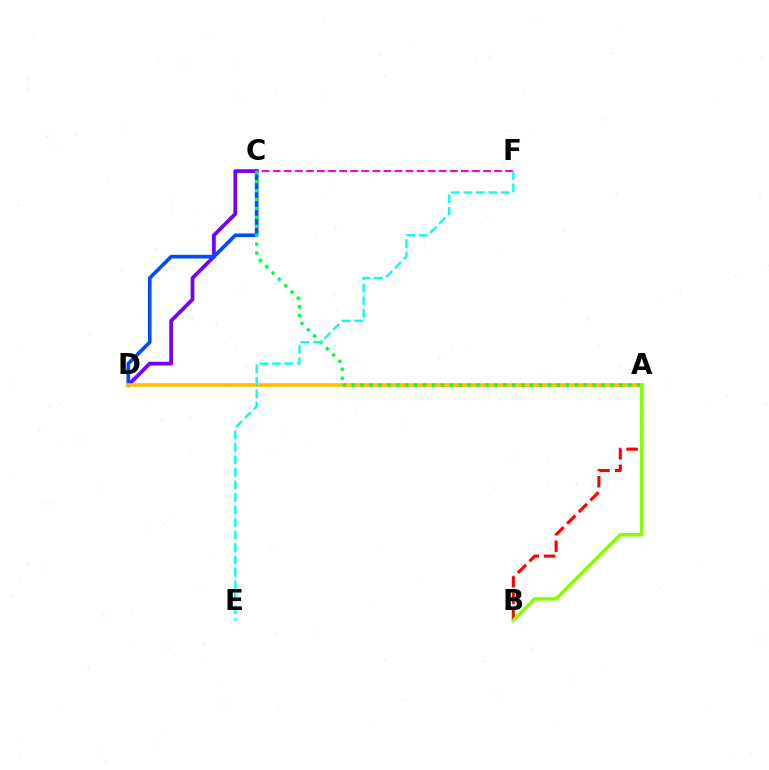{('C', 'D'): [{'color': '#7200ff', 'line_style': 'solid', 'thickness': 2.7}, {'color': '#004bff', 'line_style': 'solid', 'thickness': 2.64}], ('C', 'F'): [{'color': '#ff00cf', 'line_style': 'dashed', 'thickness': 1.5}], ('A', 'D'): [{'color': '#ffbd00', 'line_style': 'solid', 'thickness': 2.6}], ('A', 'C'): [{'color': '#00ff39', 'line_style': 'dotted', 'thickness': 2.42}], ('A', 'B'): [{'color': '#ff0000', 'line_style': 'dashed', 'thickness': 2.23}, {'color': '#84ff00', 'line_style': 'solid', 'thickness': 2.51}], ('E', 'F'): [{'color': '#00fff6', 'line_style': 'dashed', 'thickness': 1.7}]}